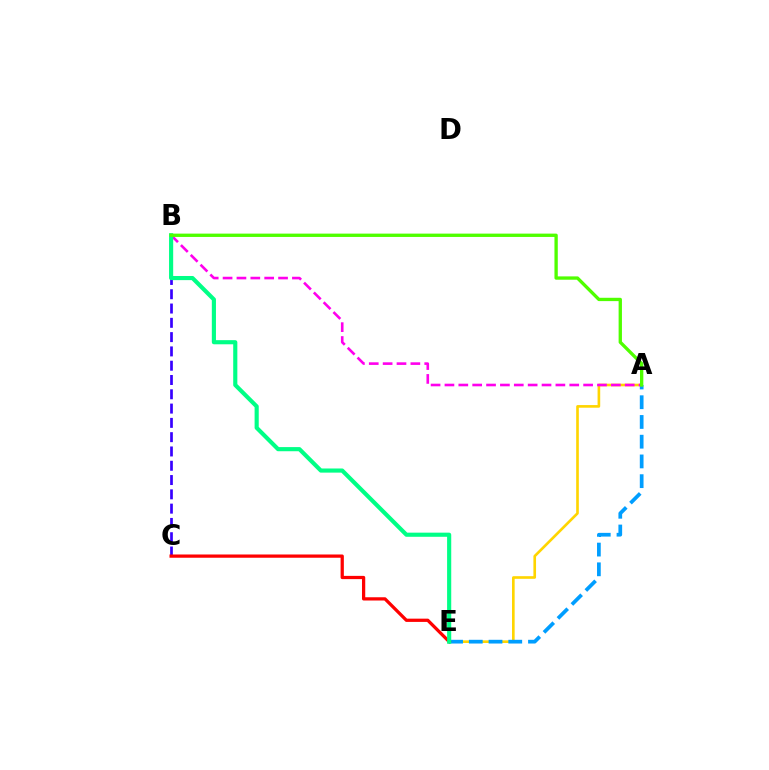{('A', 'E'): [{'color': '#ffd500', 'line_style': 'solid', 'thickness': 1.9}, {'color': '#009eff', 'line_style': 'dashed', 'thickness': 2.68}], ('B', 'C'): [{'color': '#3700ff', 'line_style': 'dashed', 'thickness': 1.94}], ('A', 'B'): [{'color': '#ff00ed', 'line_style': 'dashed', 'thickness': 1.88}, {'color': '#4fff00', 'line_style': 'solid', 'thickness': 2.4}], ('C', 'E'): [{'color': '#ff0000', 'line_style': 'solid', 'thickness': 2.34}], ('B', 'E'): [{'color': '#00ff86', 'line_style': 'solid', 'thickness': 2.98}]}